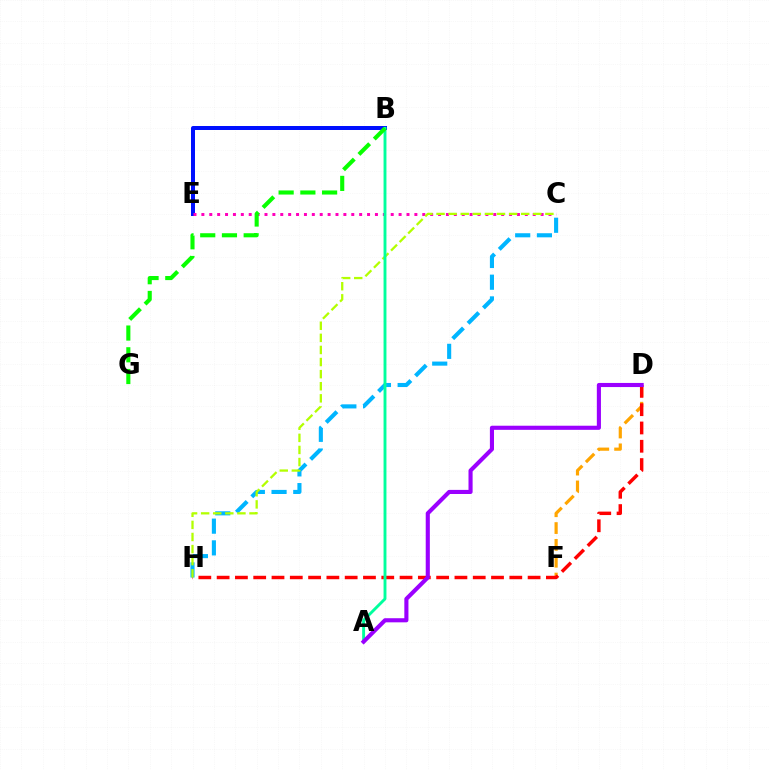{('D', 'F'): [{'color': '#ffa500', 'line_style': 'dashed', 'thickness': 2.29}], ('C', 'H'): [{'color': '#00b5ff', 'line_style': 'dashed', 'thickness': 2.95}, {'color': '#b3ff00', 'line_style': 'dashed', 'thickness': 1.64}], ('B', 'E'): [{'color': '#0010ff', 'line_style': 'solid', 'thickness': 2.87}], ('C', 'E'): [{'color': '#ff00bd', 'line_style': 'dotted', 'thickness': 2.14}], ('D', 'H'): [{'color': '#ff0000', 'line_style': 'dashed', 'thickness': 2.49}], ('A', 'B'): [{'color': '#00ff9d', 'line_style': 'solid', 'thickness': 2.08}], ('B', 'G'): [{'color': '#08ff00', 'line_style': 'dashed', 'thickness': 2.95}], ('A', 'D'): [{'color': '#9b00ff', 'line_style': 'solid', 'thickness': 2.96}]}